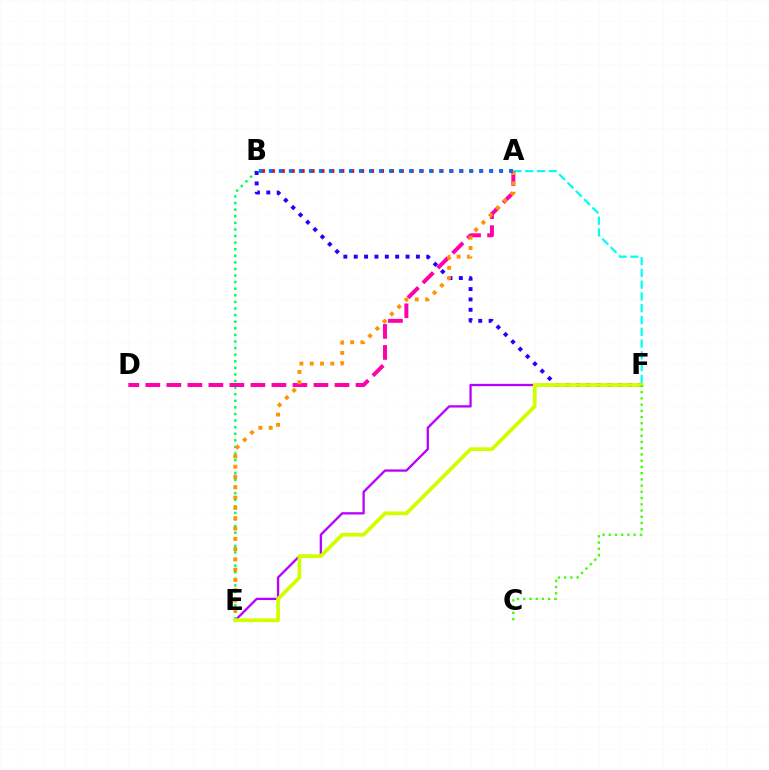{('E', 'F'): [{'color': '#b900ff', 'line_style': 'solid', 'thickness': 1.66}, {'color': '#d1ff00', 'line_style': 'solid', 'thickness': 2.71}], ('A', 'F'): [{'color': '#00fff6', 'line_style': 'dashed', 'thickness': 1.6}], ('B', 'E'): [{'color': '#00ff5c', 'line_style': 'dotted', 'thickness': 1.79}], ('B', 'F'): [{'color': '#2500ff', 'line_style': 'dotted', 'thickness': 2.82}], ('A', 'D'): [{'color': '#ff00ac', 'line_style': 'dashed', 'thickness': 2.86}], ('A', 'E'): [{'color': '#ff9400', 'line_style': 'dotted', 'thickness': 2.8}], ('A', 'B'): [{'color': '#ff0000', 'line_style': 'dotted', 'thickness': 2.7}, {'color': '#0074ff', 'line_style': 'dotted', 'thickness': 2.72}], ('C', 'F'): [{'color': '#3dff00', 'line_style': 'dotted', 'thickness': 1.69}]}